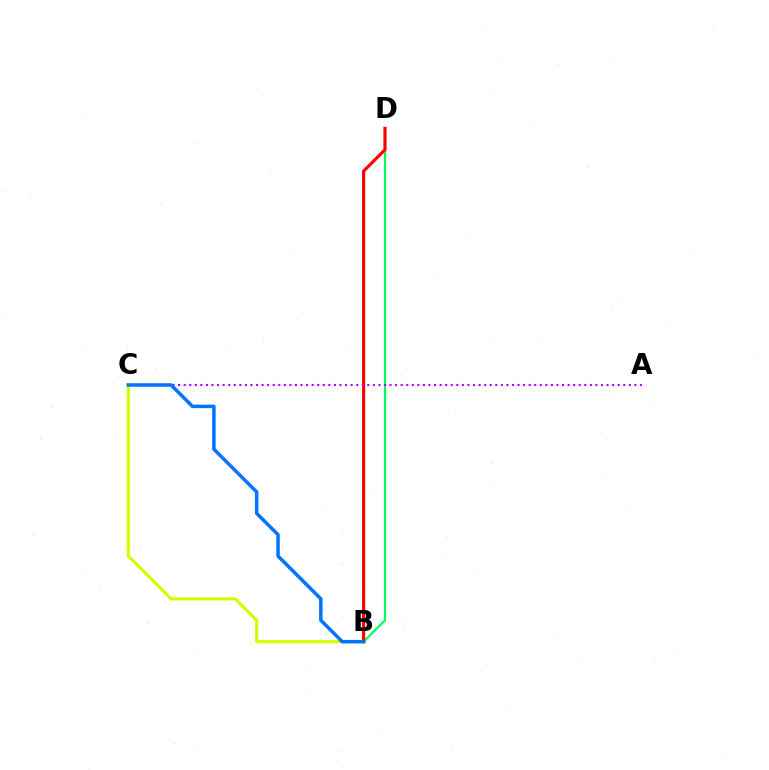{('B', 'D'): [{'color': '#00ff5c', 'line_style': 'solid', 'thickness': 1.6}, {'color': '#ff0000', 'line_style': 'solid', 'thickness': 2.27}], ('A', 'C'): [{'color': '#b900ff', 'line_style': 'dotted', 'thickness': 1.51}], ('B', 'C'): [{'color': '#d1ff00', 'line_style': 'solid', 'thickness': 2.27}, {'color': '#0074ff', 'line_style': 'solid', 'thickness': 2.51}]}